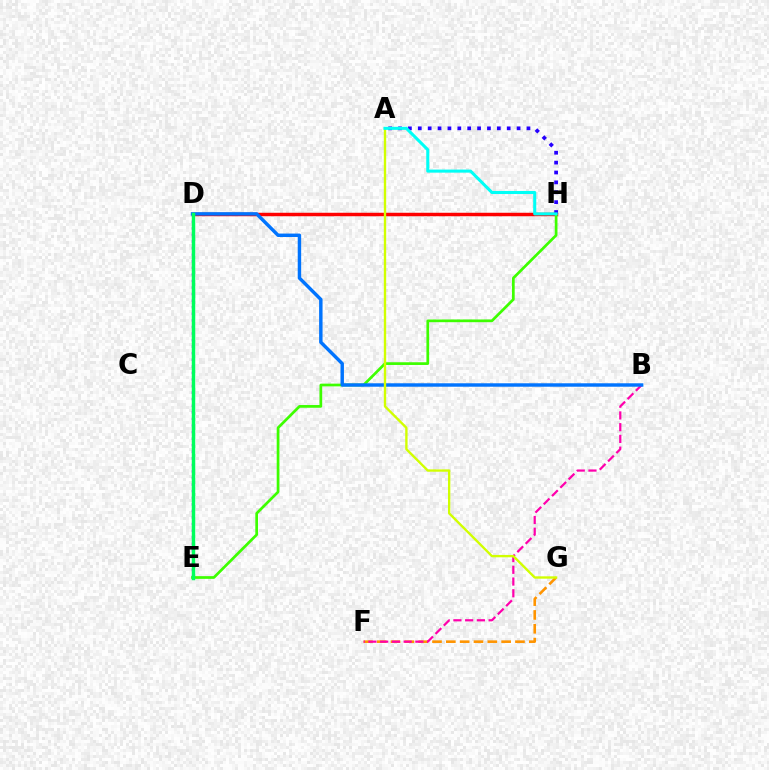{('F', 'G'): [{'color': '#ff9400', 'line_style': 'dashed', 'thickness': 1.88}], ('D', 'H'): [{'color': '#ff0000', 'line_style': 'solid', 'thickness': 2.5}], ('D', 'E'): [{'color': '#b900ff', 'line_style': 'dotted', 'thickness': 1.79}, {'color': '#00ff5c', 'line_style': 'solid', 'thickness': 2.5}], ('E', 'H'): [{'color': '#3dff00', 'line_style': 'solid', 'thickness': 1.95}], ('B', 'F'): [{'color': '#ff00ac', 'line_style': 'dashed', 'thickness': 1.59}], ('A', 'H'): [{'color': '#2500ff', 'line_style': 'dotted', 'thickness': 2.68}, {'color': '#00fff6', 'line_style': 'solid', 'thickness': 2.2}], ('B', 'D'): [{'color': '#0074ff', 'line_style': 'solid', 'thickness': 2.47}], ('A', 'G'): [{'color': '#d1ff00', 'line_style': 'solid', 'thickness': 1.7}]}